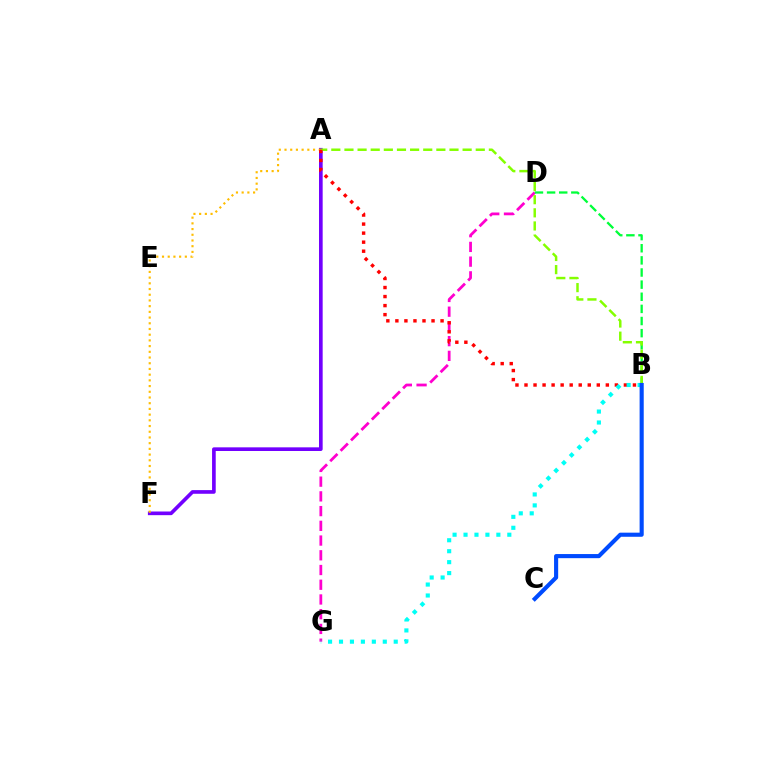{('A', 'F'): [{'color': '#7200ff', 'line_style': 'solid', 'thickness': 2.63}, {'color': '#ffbd00', 'line_style': 'dotted', 'thickness': 1.55}], ('D', 'G'): [{'color': '#ff00cf', 'line_style': 'dashed', 'thickness': 2.0}], ('B', 'D'): [{'color': '#00ff39', 'line_style': 'dashed', 'thickness': 1.65}], ('A', 'B'): [{'color': '#84ff00', 'line_style': 'dashed', 'thickness': 1.78}, {'color': '#ff0000', 'line_style': 'dotted', 'thickness': 2.46}], ('B', 'G'): [{'color': '#00fff6', 'line_style': 'dotted', 'thickness': 2.97}], ('B', 'C'): [{'color': '#004bff', 'line_style': 'solid', 'thickness': 2.96}]}